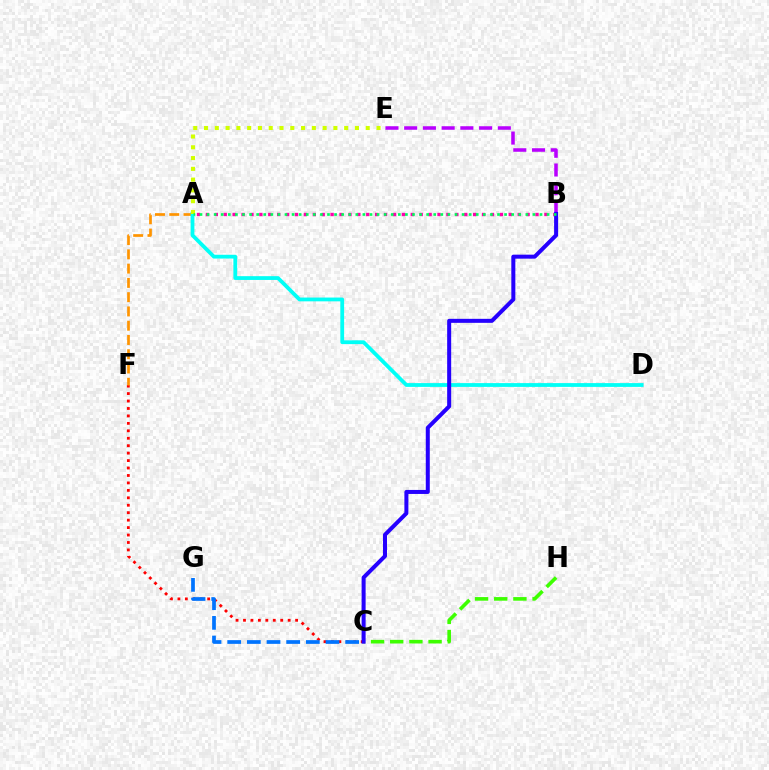{('C', 'F'): [{'color': '#ff0000', 'line_style': 'dotted', 'thickness': 2.02}], ('C', 'G'): [{'color': '#0074ff', 'line_style': 'dashed', 'thickness': 2.67}], ('A', 'F'): [{'color': '#ff9400', 'line_style': 'dashed', 'thickness': 1.94}], ('C', 'H'): [{'color': '#3dff00', 'line_style': 'dashed', 'thickness': 2.61}], ('B', 'E'): [{'color': '#b900ff', 'line_style': 'dashed', 'thickness': 2.54}], ('A', 'D'): [{'color': '#00fff6', 'line_style': 'solid', 'thickness': 2.73}], ('A', 'B'): [{'color': '#ff00ac', 'line_style': 'dotted', 'thickness': 2.42}, {'color': '#00ff5c', 'line_style': 'dotted', 'thickness': 1.92}], ('B', 'C'): [{'color': '#2500ff', 'line_style': 'solid', 'thickness': 2.89}], ('A', 'E'): [{'color': '#d1ff00', 'line_style': 'dotted', 'thickness': 2.93}]}